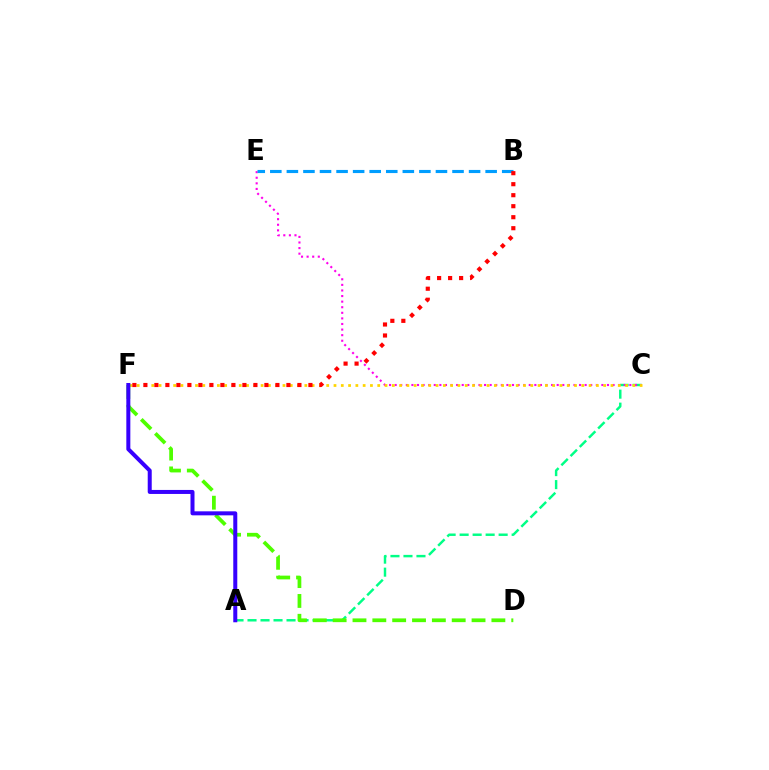{('A', 'C'): [{'color': '#00ff86', 'line_style': 'dashed', 'thickness': 1.77}], ('C', 'E'): [{'color': '#ff00ed', 'line_style': 'dotted', 'thickness': 1.52}], ('C', 'F'): [{'color': '#ffd500', 'line_style': 'dotted', 'thickness': 1.98}], ('D', 'F'): [{'color': '#4fff00', 'line_style': 'dashed', 'thickness': 2.7}], ('A', 'F'): [{'color': '#3700ff', 'line_style': 'solid', 'thickness': 2.89}], ('B', 'E'): [{'color': '#009eff', 'line_style': 'dashed', 'thickness': 2.25}], ('B', 'F'): [{'color': '#ff0000', 'line_style': 'dotted', 'thickness': 2.99}]}